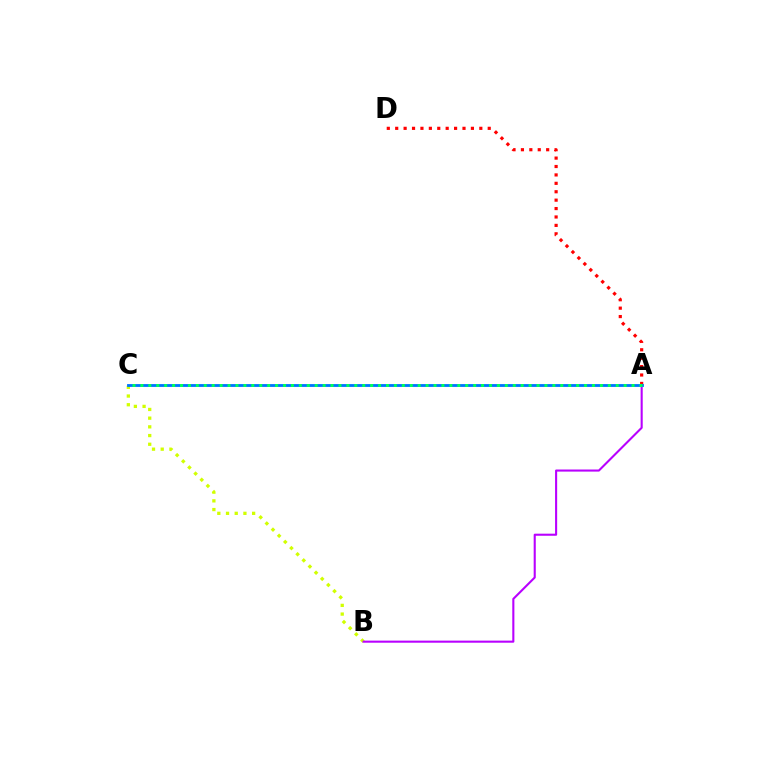{('B', 'C'): [{'color': '#d1ff00', 'line_style': 'dotted', 'thickness': 2.36}], ('A', 'D'): [{'color': '#ff0000', 'line_style': 'dotted', 'thickness': 2.29}], ('A', 'B'): [{'color': '#b900ff', 'line_style': 'solid', 'thickness': 1.51}], ('A', 'C'): [{'color': '#0074ff', 'line_style': 'solid', 'thickness': 2.04}, {'color': '#00ff5c', 'line_style': 'dotted', 'thickness': 2.15}]}